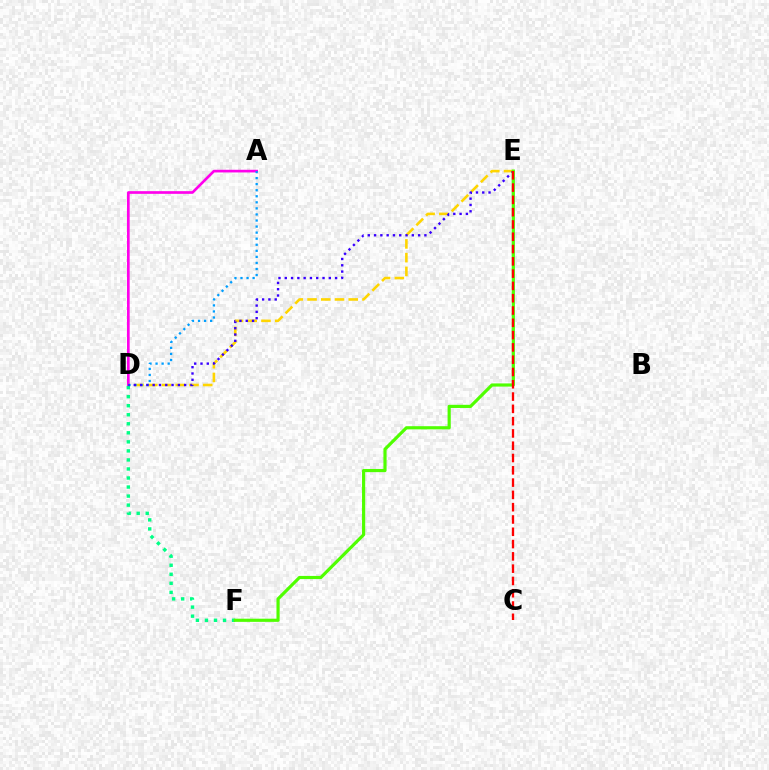{('A', 'D'): [{'color': '#ff00ed', 'line_style': 'solid', 'thickness': 1.92}, {'color': '#009eff', 'line_style': 'dotted', 'thickness': 1.65}], ('D', 'E'): [{'color': '#ffd500', 'line_style': 'dashed', 'thickness': 1.87}, {'color': '#3700ff', 'line_style': 'dotted', 'thickness': 1.71}], ('D', 'F'): [{'color': '#00ff86', 'line_style': 'dotted', 'thickness': 2.46}], ('E', 'F'): [{'color': '#4fff00', 'line_style': 'solid', 'thickness': 2.28}], ('C', 'E'): [{'color': '#ff0000', 'line_style': 'dashed', 'thickness': 1.67}]}